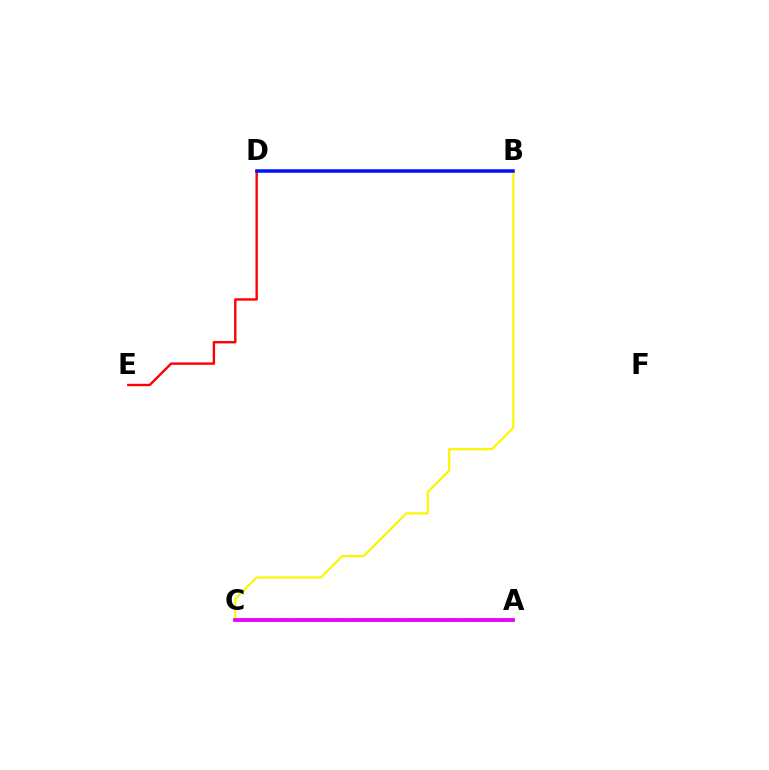{('D', 'E'): [{'color': '#ff0000', 'line_style': 'solid', 'thickness': 1.72}], ('A', 'C'): [{'color': '#08ff00', 'line_style': 'dashed', 'thickness': 2.52}, {'color': '#00fff6', 'line_style': 'solid', 'thickness': 1.88}, {'color': '#ee00ff', 'line_style': 'solid', 'thickness': 2.69}], ('B', 'C'): [{'color': '#fcf500', 'line_style': 'solid', 'thickness': 1.56}], ('B', 'D'): [{'color': '#0010ff', 'line_style': 'solid', 'thickness': 2.52}]}